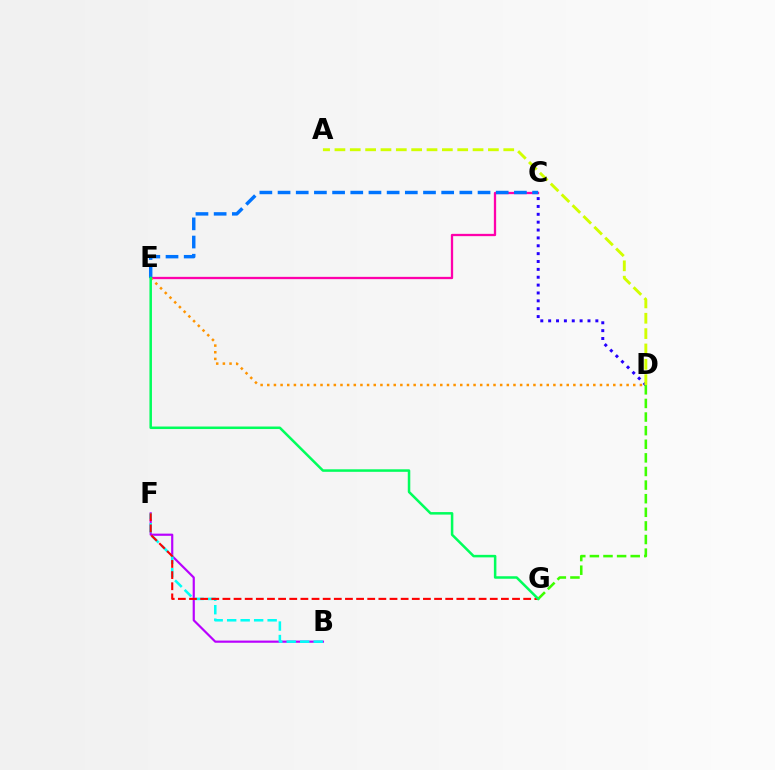{('B', 'F'): [{'color': '#b900ff', 'line_style': 'solid', 'thickness': 1.57}, {'color': '#00fff6', 'line_style': 'dashed', 'thickness': 1.83}], ('C', 'D'): [{'color': '#2500ff', 'line_style': 'dotted', 'thickness': 2.14}], ('C', 'E'): [{'color': '#ff00ac', 'line_style': 'solid', 'thickness': 1.65}, {'color': '#0074ff', 'line_style': 'dashed', 'thickness': 2.47}], ('F', 'G'): [{'color': '#ff0000', 'line_style': 'dashed', 'thickness': 1.51}], ('D', 'G'): [{'color': '#3dff00', 'line_style': 'dashed', 'thickness': 1.85}], ('D', 'E'): [{'color': '#ff9400', 'line_style': 'dotted', 'thickness': 1.81}], ('A', 'D'): [{'color': '#d1ff00', 'line_style': 'dashed', 'thickness': 2.08}], ('E', 'G'): [{'color': '#00ff5c', 'line_style': 'solid', 'thickness': 1.81}]}